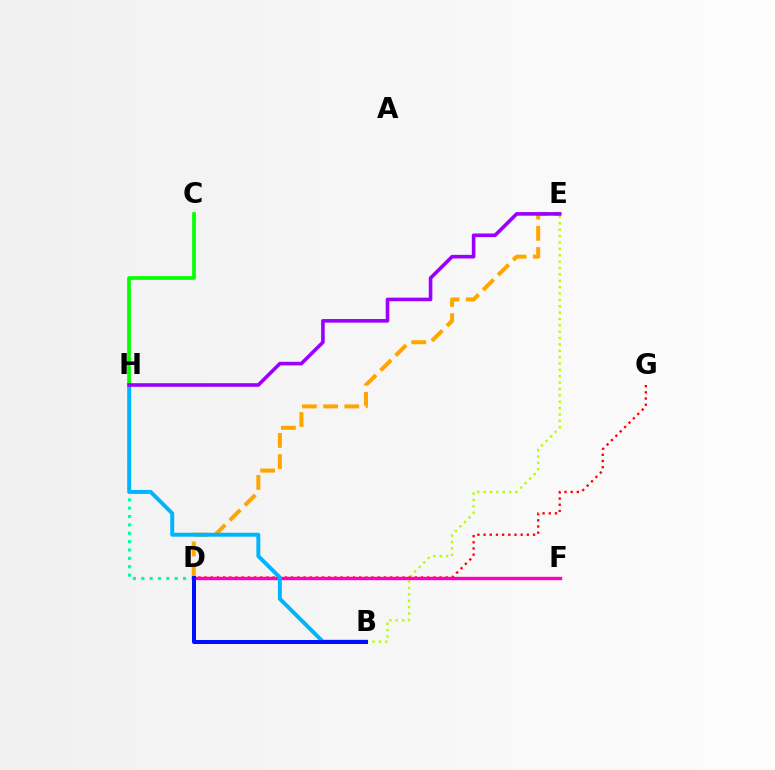{('C', 'H'): [{'color': '#08ff00', 'line_style': 'solid', 'thickness': 2.66}], ('D', 'H'): [{'color': '#00ff9d', 'line_style': 'dotted', 'thickness': 2.27}], ('B', 'E'): [{'color': '#b3ff00', 'line_style': 'dotted', 'thickness': 1.73}], ('D', 'E'): [{'color': '#ffa500', 'line_style': 'dashed', 'thickness': 2.88}], ('D', 'G'): [{'color': '#ff0000', 'line_style': 'dotted', 'thickness': 1.68}], ('D', 'F'): [{'color': '#ff00bd', 'line_style': 'solid', 'thickness': 2.43}], ('B', 'H'): [{'color': '#00b5ff', 'line_style': 'solid', 'thickness': 2.84}], ('B', 'D'): [{'color': '#0010ff', 'line_style': 'solid', 'thickness': 2.88}], ('E', 'H'): [{'color': '#9b00ff', 'line_style': 'solid', 'thickness': 2.6}]}